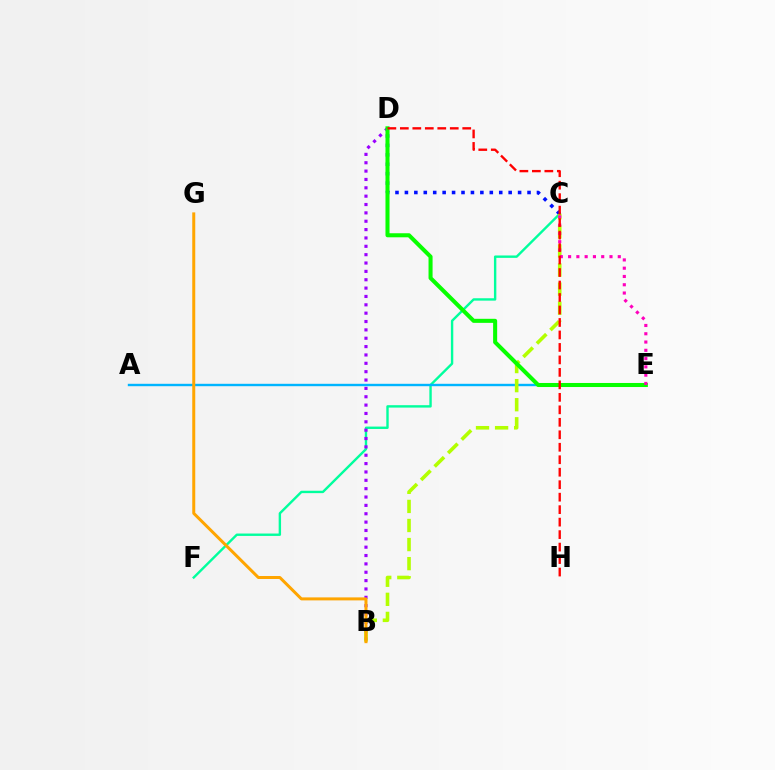{('C', 'F'): [{'color': '#00ff9d', 'line_style': 'solid', 'thickness': 1.72}], ('B', 'D'): [{'color': '#9b00ff', 'line_style': 'dotted', 'thickness': 2.27}], ('A', 'E'): [{'color': '#00b5ff', 'line_style': 'solid', 'thickness': 1.73}], ('C', 'D'): [{'color': '#0010ff', 'line_style': 'dotted', 'thickness': 2.56}], ('B', 'C'): [{'color': '#b3ff00', 'line_style': 'dashed', 'thickness': 2.59}], ('D', 'E'): [{'color': '#08ff00', 'line_style': 'solid', 'thickness': 2.91}], ('B', 'G'): [{'color': '#ffa500', 'line_style': 'solid', 'thickness': 2.16}], ('C', 'E'): [{'color': '#ff00bd', 'line_style': 'dotted', 'thickness': 2.25}], ('D', 'H'): [{'color': '#ff0000', 'line_style': 'dashed', 'thickness': 1.7}]}